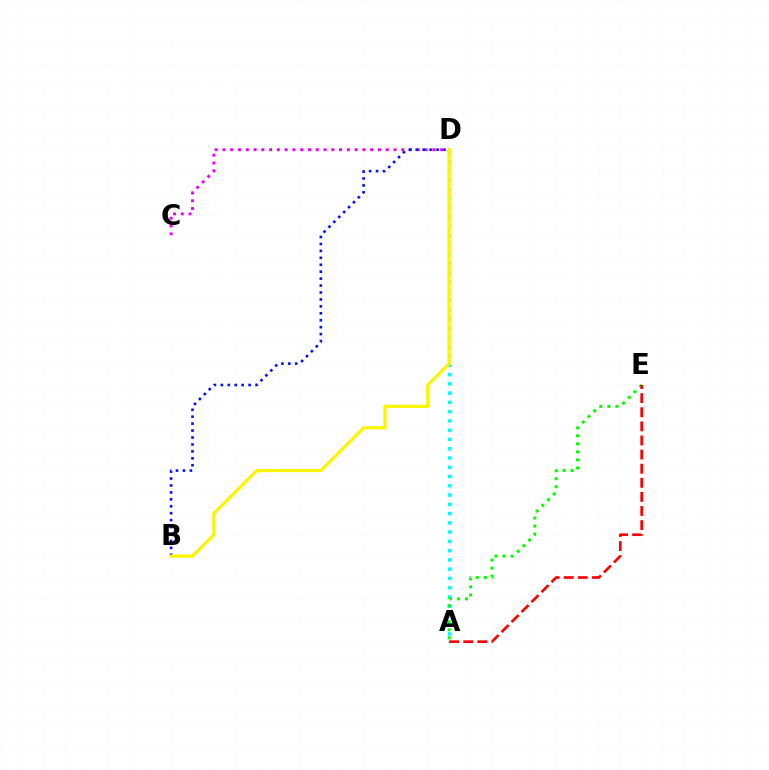{('C', 'D'): [{'color': '#ee00ff', 'line_style': 'dotted', 'thickness': 2.11}], ('A', 'D'): [{'color': '#00fff6', 'line_style': 'dotted', 'thickness': 2.52}], ('B', 'D'): [{'color': '#0010ff', 'line_style': 'dotted', 'thickness': 1.88}, {'color': '#fcf500', 'line_style': 'solid', 'thickness': 2.32}], ('A', 'E'): [{'color': '#08ff00', 'line_style': 'dotted', 'thickness': 2.18}, {'color': '#ff0000', 'line_style': 'dashed', 'thickness': 1.92}]}